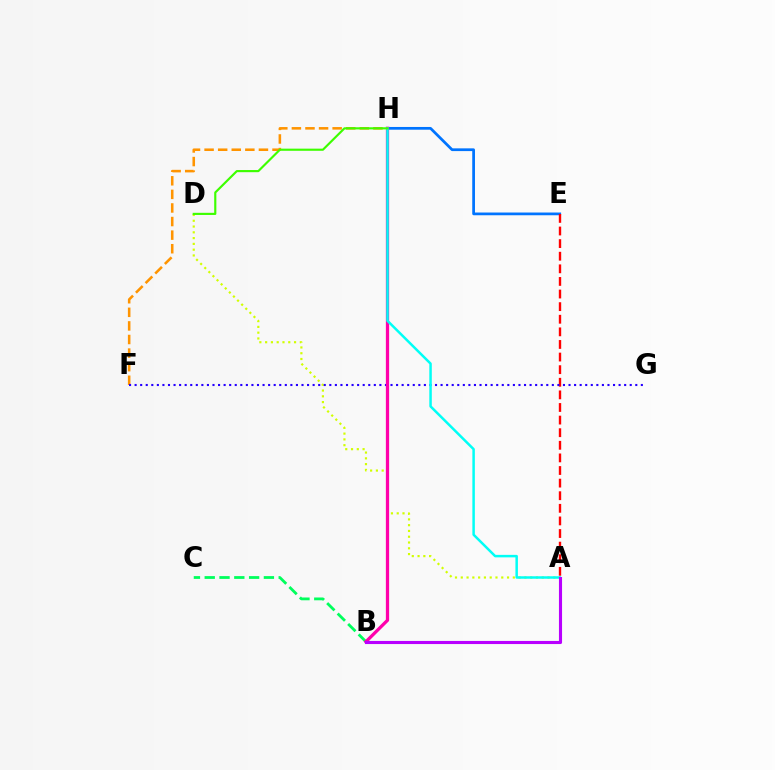{('E', 'H'): [{'color': '#0074ff', 'line_style': 'solid', 'thickness': 1.97}], ('F', 'H'): [{'color': '#ff9400', 'line_style': 'dashed', 'thickness': 1.85}], ('A', 'D'): [{'color': '#d1ff00', 'line_style': 'dotted', 'thickness': 1.57}], ('B', 'C'): [{'color': '#00ff5c', 'line_style': 'dashed', 'thickness': 2.01}], ('A', 'E'): [{'color': '#ff0000', 'line_style': 'dashed', 'thickness': 1.71}], ('F', 'G'): [{'color': '#2500ff', 'line_style': 'dotted', 'thickness': 1.51}], ('B', 'H'): [{'color': '#ff00ac', 'line_style': 'solid', 'thickness': 2.35}], ('A', 'H'): [{'color': '#00fff6', 'line_style': 'solid', 'thickness': 1.79}], ('D', 'H'): [{'color': '#3dff00', 'line_style': 'solid', 'thickness': 1.55}], ('A', 'B'): [{'color': '#b900ff', 'line_style': 'solid', 'thickness': 2.24}]}